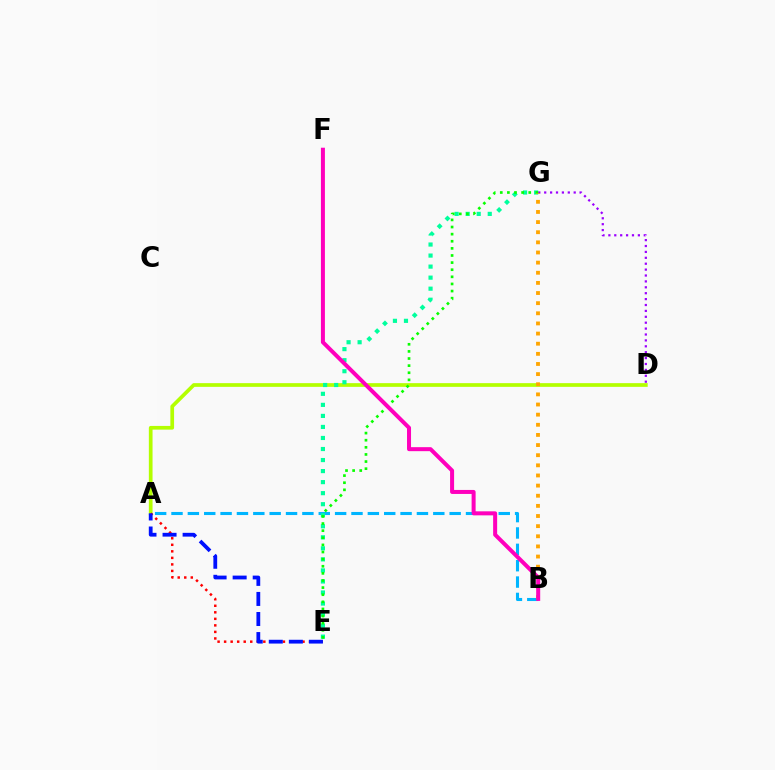{('A', 'D'): [{'color': '#b3ff00', 'line_style': 'solid', 'thickness': 2.67}], ('A', 'B'): [{'color': '#00b5ff', 'line_style': 'dashed', 'thickness': 2.22}], ('A', 'E'): [{'color': '#ff0000', 'line_style': 'dotted', 'thickness': 1.77}, {'color': '#0010ff', 'line_style': 'dashed', 'thickness': 2.73}], ('E', 'G'): [{'color': '#00ff9d', 'line_style': 'dotted', 'thickness': 3.0}, {'color': '#08ff00', 'line_style': 'dotted', 'thickness': 1.93}], ('D', 'G'): [{'color': '#9b00ff', 'line_style': 'dotted', 'thickness': 1.6}], ('B', 'G'): [{'color': '#ffa500', 'line_style': 'dotted', 'thickness': 2.75}], ('B', 'F'): [{'color': '#ff00bd', 'line_style': 'solid', 'thickness': 2.88}]}